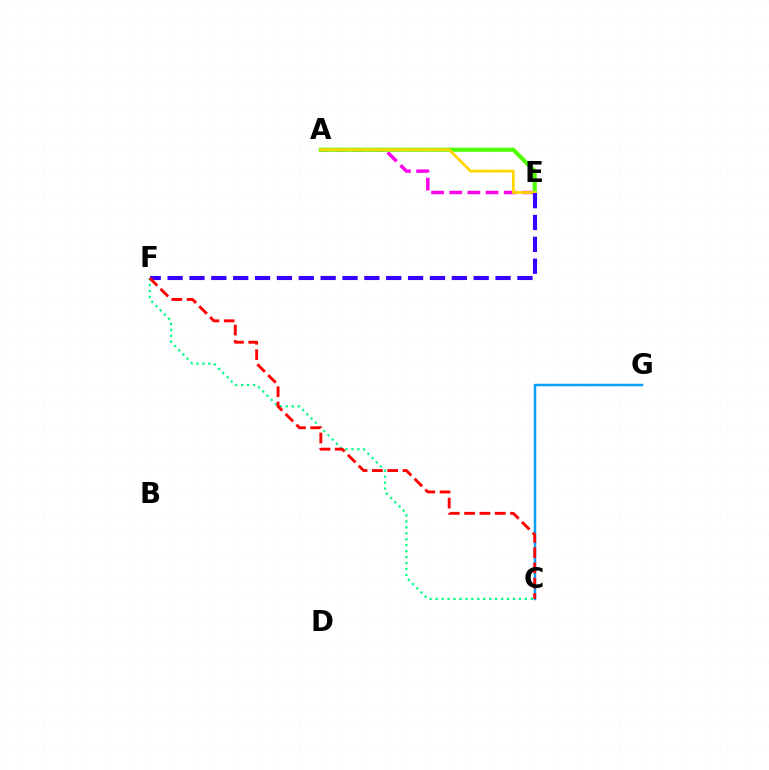{('A', 'E'): [{'color': '#ff00ed', 'line_style': 'dashed', 'thickness': 2.47}, {'color': '#4fff00', 'line_style': 'solid', 'thickness': 2.96}, {'color': '#ffd500', 'line_style': 'solid', 'thickness': 1.99}], ('C', 'G'): [{'color': '#009eff', 'line_style': 'solid', 'thickness': 1.79}], ('C', 'F'): [{'color': '#00ff86', 'line_style': 'dotted', 'thickness': 1.62}, {'color': '#ff0000', 'line_style': 'dashed', 'thickness': 2.08}], ('E', 'F'): [{'color': '#3700ff', 'line_style': 'dashed', 'thickness': 2.97}]}